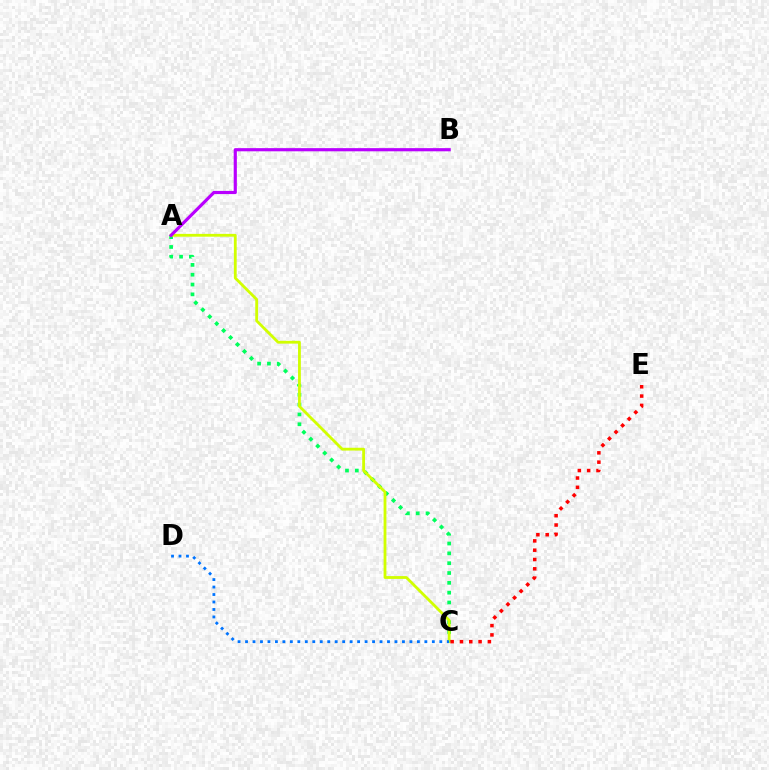{('A', 'C'): [{'color': '#00ff5c', 'line_style': 'dotted', 'thickness': 2.67}, {'color': '#d1ff00', 'line_style': 'solid', 'thickness': 2.02}], ('C', 'E'): [{'color': '#ff0000', 'line_style': 'dotted', 'thickness': 2.53}], ('A', 'B'): [{'color': '#b900ff', 'line_style': 'solid', 'thickness': 2.28}], ('C', 'D'): [{'color': '#0074ff', 'line_style': 'dotted', 'thickness': 2.03}]}